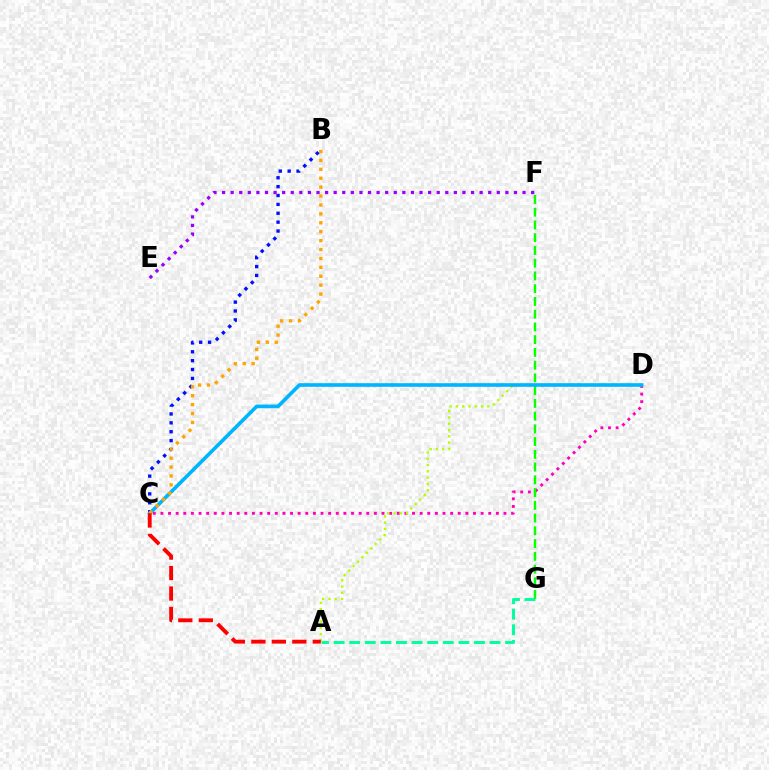{('B', 'C'): [{'color': '#0010ff', 'line_style': 'dotted', 'thickness': 2.41}, {'color': '#ffa500', 'line_style': 'dotted', 'thickness': 2.42}], ('C', 'D'): [{'color': '#ff00bd', 'line_style': 'dotted', 'thickness': 2.07}, {'color': '#00b5ff', 'line_style': 'solid', 'thickness': 2.61}], ('A', 'D'): [{'color': '#b3ff00', 'line_style': 'dotted', 'thickness': 1.71}], ('E', 'F'): [{'color': '#9b00ff', 'line_style': 'dotted', 'thickness': 2.33}], ('F', 'G'): [{'color': '#08ff00', 'line_style': 'dashed', 'thickness': 1.73}], ('A', 'G'): [{'color': '#00ff9d', 'line_style': 'dashed', 'thickness': 2.12}], ('A', 'C'): [{'color': '#ff0000', 'line_style': 'dashed', 'thickness': 2.78}]}